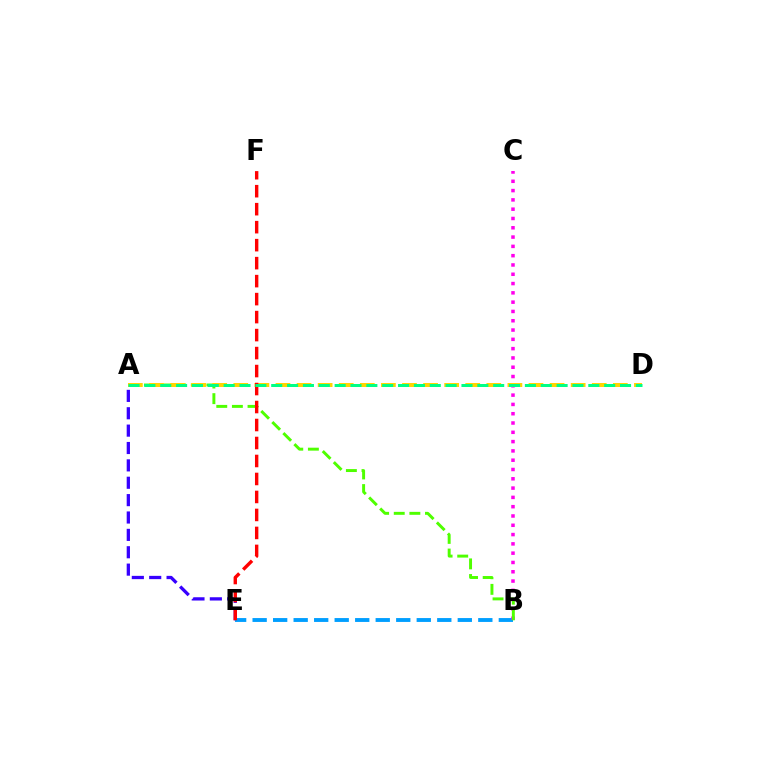{('A', 'E'): [{'color': '#3700ff', 'line_style': 'dashed', 'thickness': 2.36}], ('B', 'E'): [{'color': '#009eff', 'line_style': 'dashed', 'thickness': 2.79}], ('B', 'C'): [{'color': '#ff00ed', 'line_style': 'dotted', 'thickness': 2.53}], ('A', 'B'): [{'color': '#4fff00', 'line_style': 'dashed', 'thickness': 2.12}], ('A', 'D'): [{'color': '#ffd500', 'line_style': 'dashed', 'thickness': 2.86}, {'color': '#00ff86', 'line_style': 'dashed', 'thickness': 2.15}], ('E', 'F'): [{'color': '#ff0000', 'line_style': 'dashed', 'thickness': 2.44}]}